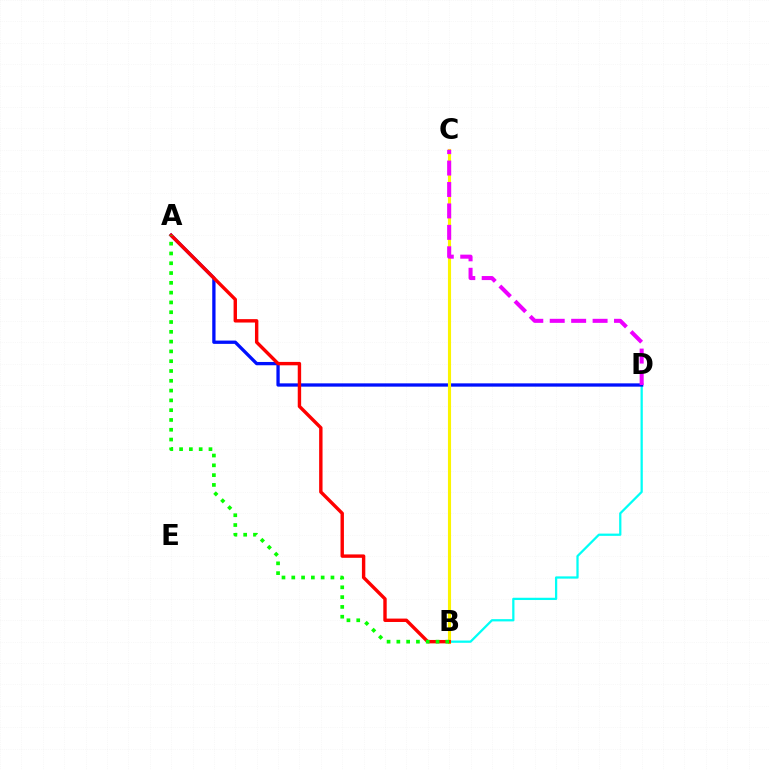{('B', 'D'): [{'color': '#00fff6', 'line_style': 'solid', 'thickness': 1.63}], ('A', 'D'): [{'color': '#0010ff', 'line_style': 'solid', 'thickness': 2.37}], ('B', 'C'): [{'color': '#fcf500', 'line_style': 'solid', 'thickness': 2.24}], ('A', 'B'): [{'color': '#ff0000', 'line_style': 'solid', 'thickness': 2.45}, {'color': '#08ff00', 'line_style': 'dotted', 'thickness': 2.66}], ('C', 'D'): [{'color': '#ee00ff', 'line_style': 'dashed', 'thickness': 2.91}]}